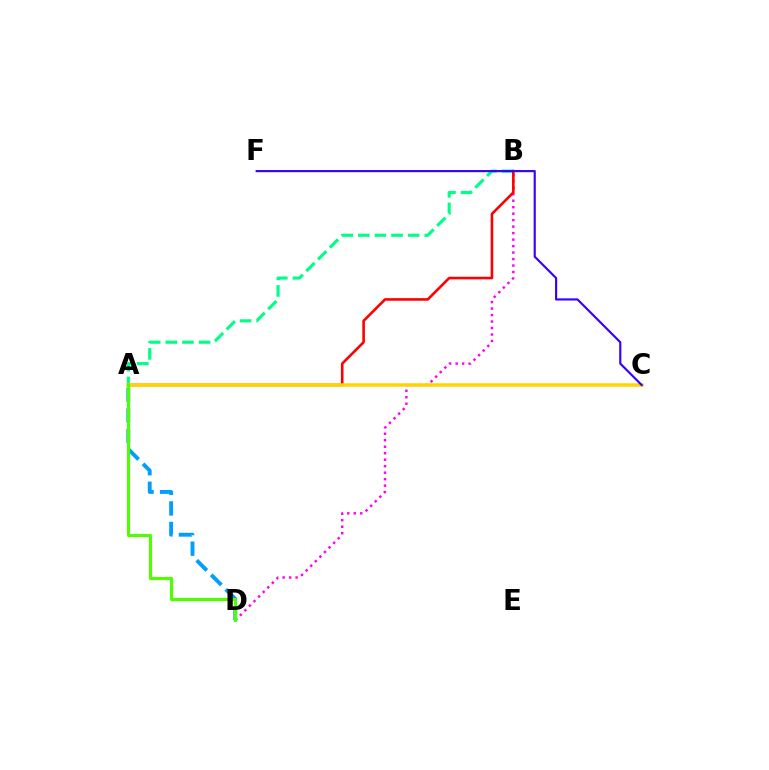{('B', 'D'): [{'color': '#ff00ed', 'line_style': 'dotted', 'thickness': 1.76}], ('A', 'B'): [{'color': '#00ff86', 'line_style': 'dashed', 'thickness': 2.26}, {'color': '#ff0000', 'line_style': 'solid', 'thickness': 1.87}], ('A', 'C'): [{'color': '#ffd500', 'line_style': 'solid', 'thickness': 2.52}], ('C', 'F'): [{'color': '#3700ff', 'line_style': 'solid', 'thickness': 1.54}], ('A', 'D'): [{'color': '#009eff', 'line_style': 'dashed', 'thickness': 2.79}, {'color': '#4fff00', 'line_style': 'solid', 'thickness': 2.24}]}